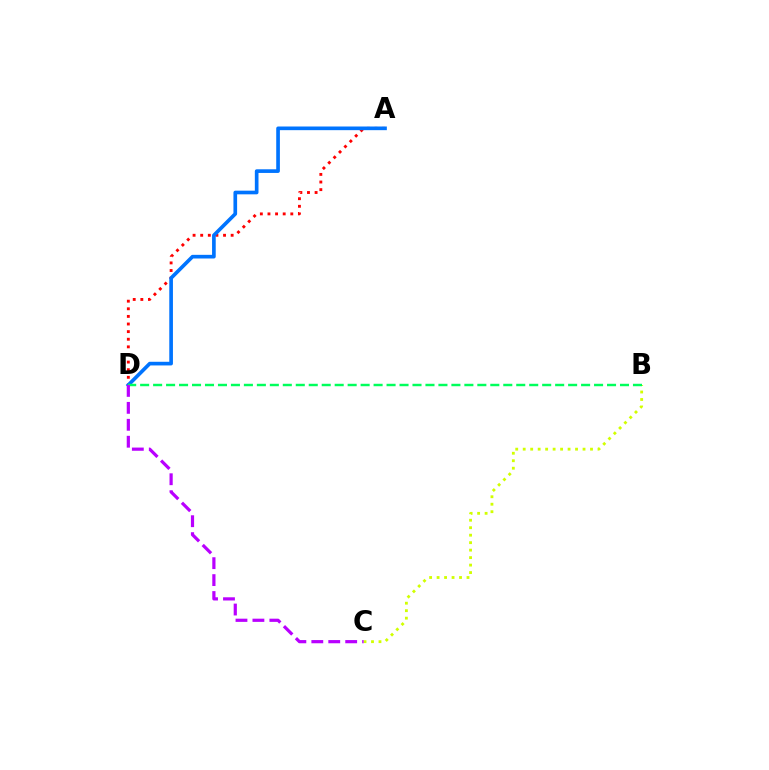{('A', 'D'): [{'color': '#ff0000', 'line_style': 'dotted', 'thickness': 2.07}, {'color': '#0074ff', 'line_style': 'solid', 'thickness': 2.64}], ('B', 'C'): [{'color': '#d1ff00', 'line_style': 'dotted', 'thickness': 2.03}], ('B', 'D'): [{'color': '#00ff5c', 'line_style': 'dashed', 'thickness': 1.76}], ('C', 'D'): [{'color': '#b900ff', 'line_style': 'dashed', 'thickness': 2.3}]}